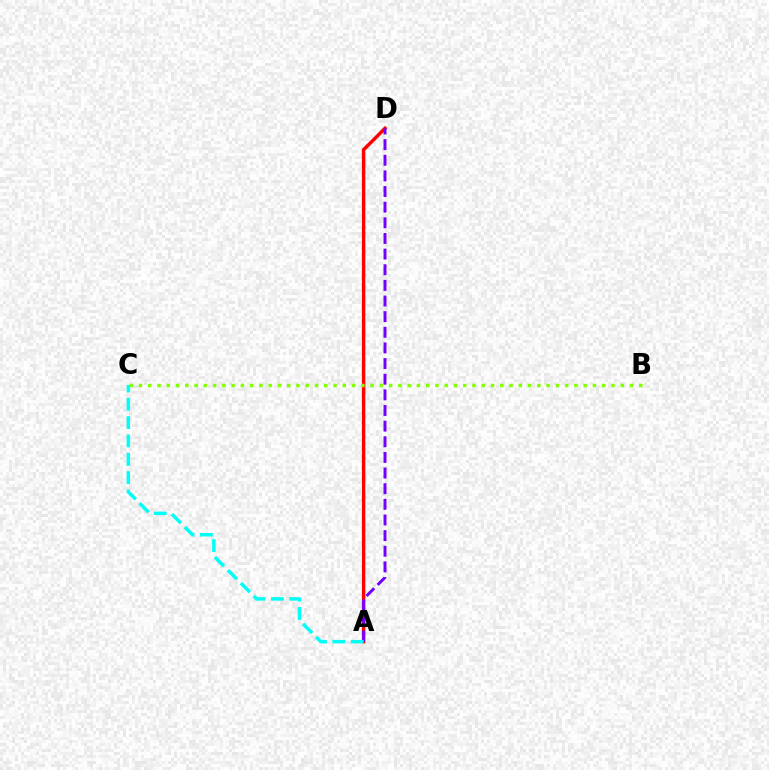{('A', 'D'): [{'color': '#ff0000', 'line_style': 'solid', 'thickness': 2.46}, {'color': '#7200ff', 'line_style': 'dashed', 'thickness': 2.12}], ('B', 'C'): [{'color': '#84ff00', 'line_style': 'dotted', 'thickness': 2.52}], ('A', 'C'): [{'color': '#00fff6', 'line_style': 'dashed', 'thickness': 2.49}]}